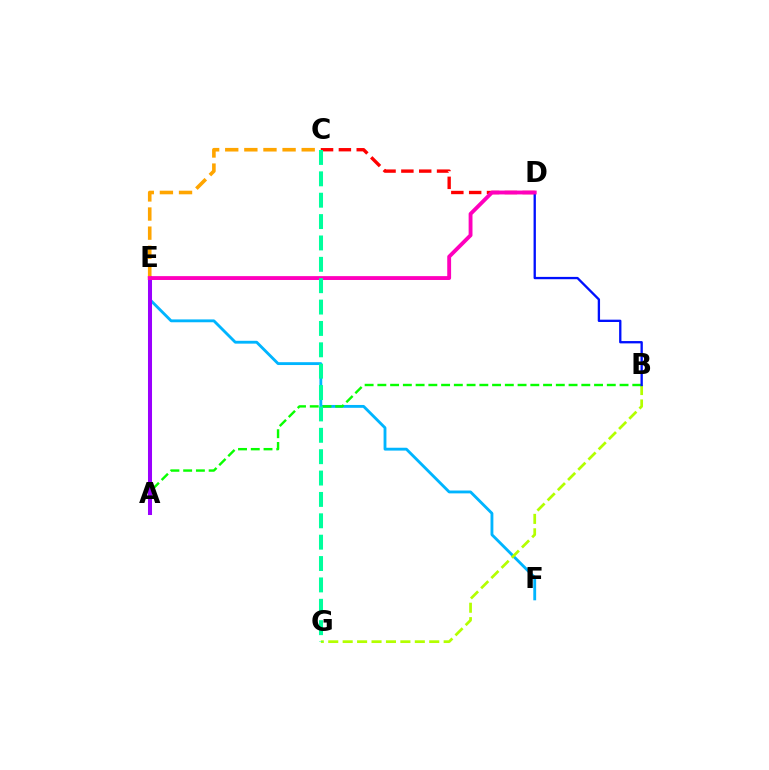{('E', 'F'): [{'color': '#00b5ff', 'line_style': 'solid', 'thickness': 2.05}], ('B', 'G'): [{'color': '#b3ff00', 'line_style': 'dashed', 'thickness': 1.96}], ('A', 'B'): [{'color': '#08ff00', 'line_style': 'dashed', 'thickness': 1.73}], ('C', 'D'): [{'color': '#ff0000', 'line_style': 'dashed', 'thickness': 2.42}], ('B', 'D'): [{'color': '#0010ff', 'line_style': 'solid', 'thickness': 1.67}], ('A', 'E'): [{'color': '#9b00ff', 'line_style': 'solid', 'thickness': 2.9}], ('C', 'E'): [{'color': '#ffa500', 'line_style': 'dashed', 'thickness': 2.6}], ('D', 'E'): [{'color': '#ff00bd', 'line_style': 'solid', 'thickness': 2.78}], ('C', 'G'): [{'color': '#00ff9d', 'line_style': 'dashed', 'thickness': 2.9}]}